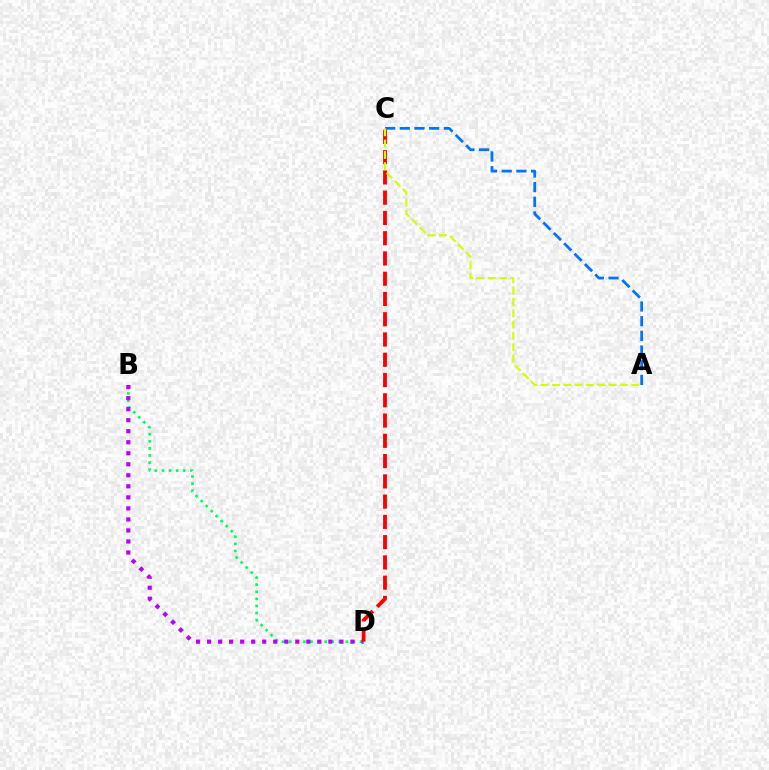{('A', 'C'): [{'color': '#0074ff', 'line_style': 'dashed', 'thickness': 1.99}, {'color': '#d1ff00', 'line_style': 'dashed', 'thickness': 1.54}], ('B', 'D'): [{'color': '#00ff5c', 'line_style': 'dotted', 'thickness': 1.93}, {'color': '#b900ff', 'line_style': 'dotted', 'thickness': 3.0}], ('C', 'D'): [{'color': '#ff0000', 'line_style': 'dashed', 'thickness': 2.75}]}